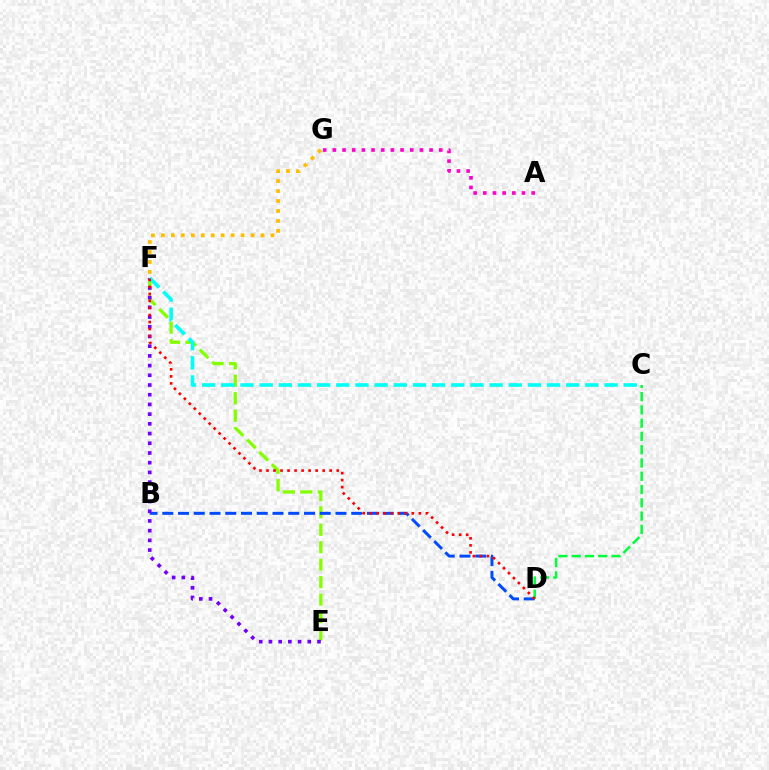{('E', 'F'): [{'color': '#84ff00', 'line_style': 'dashed', 'thickness': 2.37}, {'color': '#7200ff', 'line_style': 'dotted', 'thickness': 2.64}], ('B', 'D'): [{'color': '#004bff', 'line_style': 'dashed', 'thickness': 2.14}], ('A', 'G'): [{'color': '#ff00cf', 'line_style': 'dotted', 'thickness': 2.63}], ('C', 'F'): [{'color': '#00fff6', 'line_style': 'dashed', 'thickness': 2.6}], ('C', 'D'): [{'color': '#00ff39', 'line_style': 'dashed', 'thickness': 1.8}], ('F', 'G'): [{'color': '#ffbd00', 'line_style': 'dotted', 'thickness': 2.71}], ('D', 'F'): [{'color': '#ff0000', 'line_style': 'dotted', 'thickness': 1.91}]}